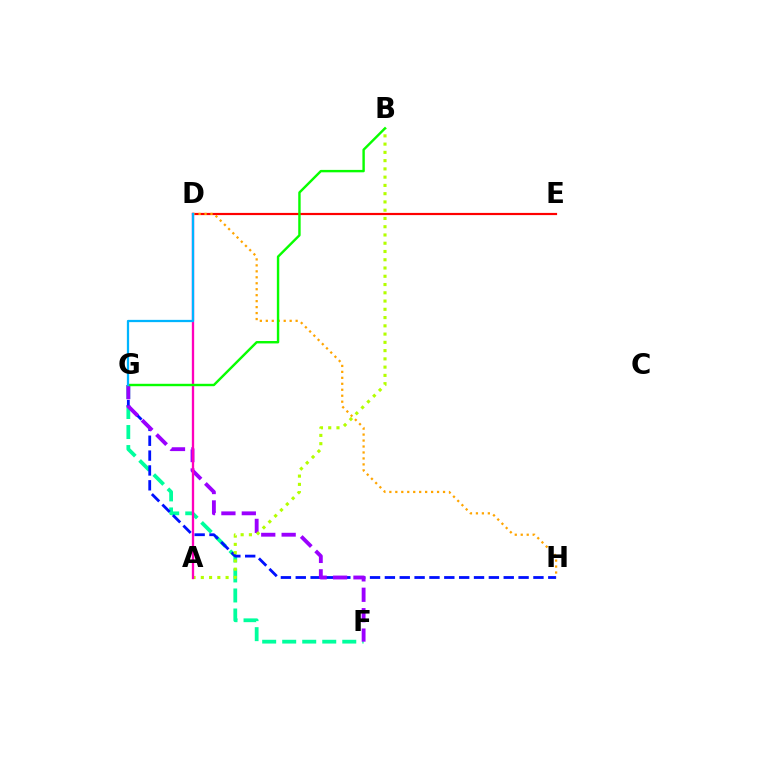{('D', 'E'): [{'color': '#ff0000', 'line_style': 'solid', 'thickness': 1.58}], ('F', 'G'): [{'color': '#00ff9d', 'line_style': 'dashed', 'thickness': 2.72}, {'color': '#9b00ff', 'line_style': 'dashed', 'thickness': 2.77}], ('G', 'H'): [{'color': '#0010ff', 'line_style': 'dashed', 'thickness': 2.02}], ('D', 'H'): [{'color': '#ffa500', 'line_style': 'dotted', 'thickness': 1.62}], ('A', 'B'): [{'color': '#b3ff00', 'line_style': 'dotted', 'thickness': 2.24}], ('A', 'D'): [{'color': '#ff00bd', 'line_style': 'solid', 'thickness': 1.67}], ('B', 'G'): [{'color': '#08ff00', 'line_style': 'solid', 'thickness': 1.74}], ('D', 'G'): [{'color': '#00b5ff', 'line_style': 'solid', 'thickness': 1.63}]}